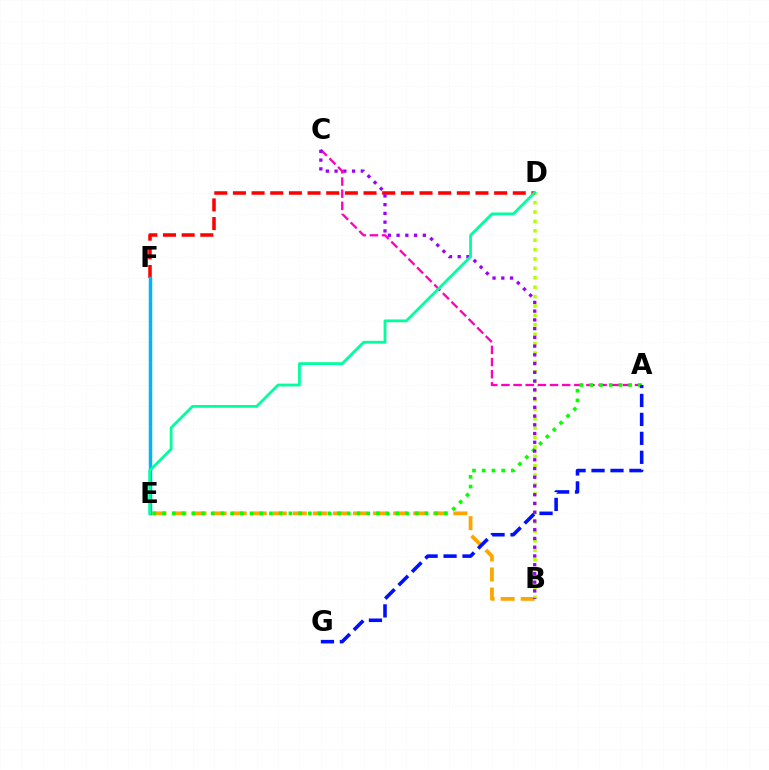{('B', 'D'): [{'color': '#b3ff00', 'line_style': 'dotted', 'thickness': 2.55}], ('B', 'E'): [{'color': '#ffa500', 'line_style': 'dashed', 'thickness': 2.73}], ('D', 'F'): [{'color': '#ff0000', 'line_style': 'dashed', 'thickness': 2.53}], ('E', 'F'): [{'color': '#00b5ff', 'line_style': 'solid', 'thickness': 2.5}], ('A', 'C'): [{'color': '#ff00bd', 'line_style': 'dashed', 'thickness': 1.65}], ('A', 'E'): [{'color': '#08ff00', 'line_style': 'dotted', 'thickness': 2.64}], ('B', 'C'): [{'color': '#9b00ff', 'line_style': 'dotted', 'thickness': 2.38}], ('D', 'E'): [{'color': '#00ff9d', 'line_style': 'solid', 'thickness': 2.01}], ('A', 'G'): [{'color': '#0010ff', 'line_style': 'dashed', 'thickness': 2.57}]}